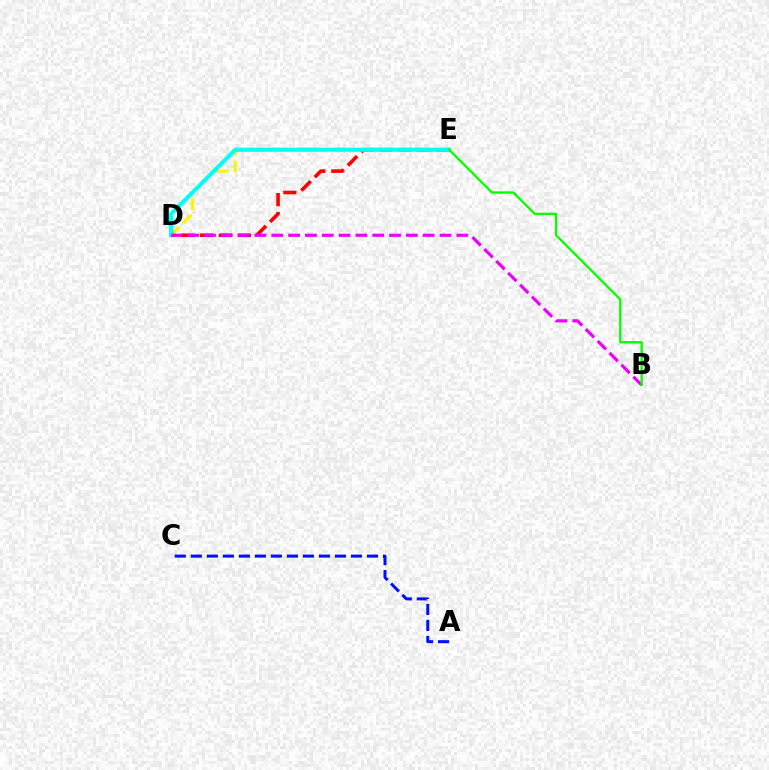{('D', 'E'): [{'color': '#fcf500', 'line_style': 'dashed', 'thickness': 2.3}, {'color': '#ff0000', 'line_style': 'dashed', 'thickness': 2.57}, {'color': '#00fff6', 'line_style': 'solid', 'thickness': 2.96}], ('A', 'C'): [{'color': '#0010ff', 'line_style': 'dashed', 'thickness': 2.18}], ('B', 'D'): [{'color': '#ee00ff', 'line_style': 'dashed', 'thickness': 2.29}], ('B', 'E'): [{'color': '#08ff00', 'line_style': 'solid', 'thickness': 1.68}]}